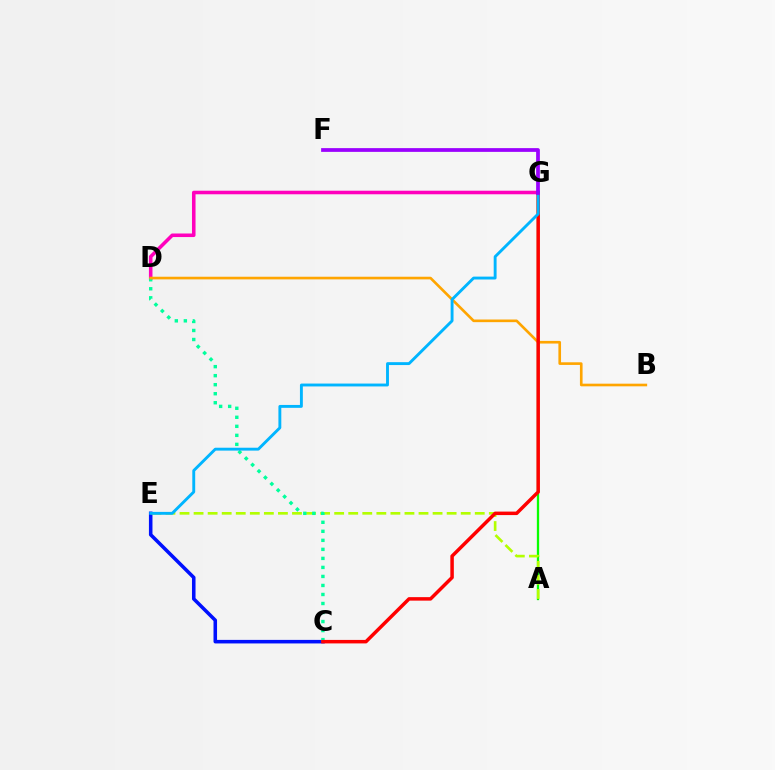{('A', 'G'): [{'color': '#08ff00', 'line_style': 'solid', 'thickness': 1.66}], ('C', 'E'): [{'color': '#0010ff', 'line_style': 'solid', 'thickness': 2.55}], ('D', 'G'): [{'color': '#ff00bd', 'line_style': 'solid', 'thickness': 2.56}], ('A', 'E'): [{'color': '#b3ff00', 'line_style': 'dashed', 'thickness': 1.91}], ('C', 'D'): [{'color': '#00ff9d', 'line_style': 'dotted', 'thickness': 2.45}], ('B', 'D'): [{'color': '#ffa500', 'line_style': 'solid', 'thickness': 1.9}], ('C', 'G'): [{'color': '#ff0000', 'line_style': 'solid', 'thickness': 2.51}], ('E', 'G'): [{'color': '#00b5ff', 'line_style': 'solid', 'thickness': 2.08}], ('F', 'G'): [{'color': '#9b00ff', 'line_style': 'solid', 'thickness': 2.69}]}